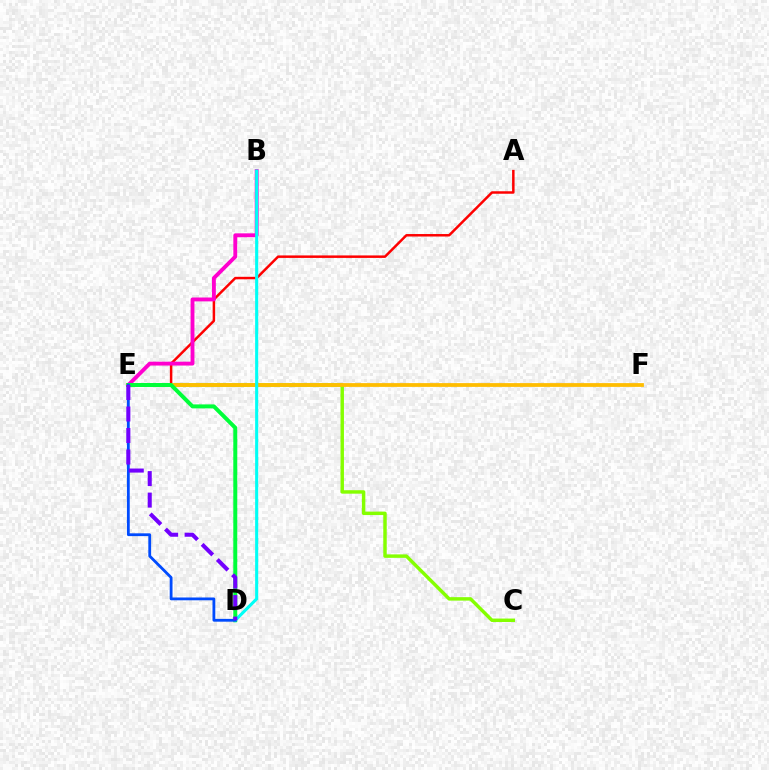{('C', 'E'): [{'color': '#84ff00', 'line_style': 'solid', 'thickness': 2.48}], ('A', 'E'): [{'color': '#ff0000', 'line_style': 'solid', 'thickness': 1.79}], ('B', 'E'): [{'color': '#ff00cf', 'line_style': 'solid', 'thickness': 2.79}], ('E', 'F'): [{'color': '#ffbd00', 'line_style': 'solid', 'thickness': 2.71}], ('D', 'E'): [{'color': '#00ff39', 'line_style': 'solid', 'thickness': 2.86}, {'color': '#004bff', 'line_style': 'solid', 'thickness': 2.02}, {'color': '#7200ff', 'line_style': 'dashed', 'thickness': 2.92}], ('B', 'D'): [{'color': '#00fff6', 'line_style': 'solid', 'thickness': 2.22}]}